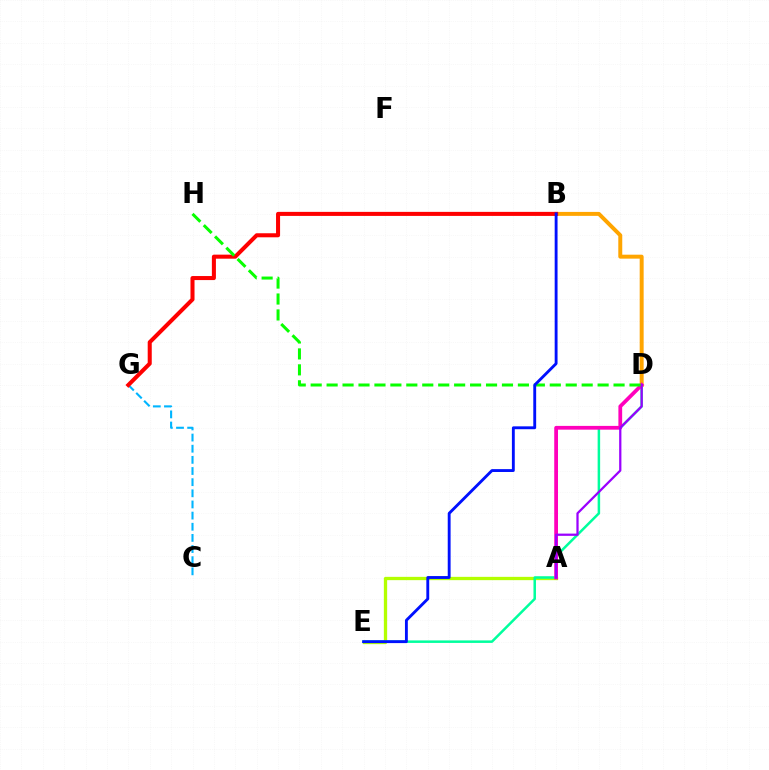{('A', 'E'): [{'color': '#b3ff00', 'line_style': 'solid', 'thickness': 2.37}], ('B', 'D'): [{'color': '#ffa500', 'line_style': 'solid', 'thickness': 2.85}], ('D', 'E'): [{'color': '#00ff9d', 'line_style': 'solid', 'thickness': 1.8}], ('A', 'D'): [{'color': '#ff00bd', 'line_style': 'solid', 'thickness': 2.71}, {'color': '#9b00ff', 'line_style': 'solid', 'thickness': 1.62}], ('C', 'G'): [{'color': '#00b5ff', 'line_style': 'dashed', 'thickness': 1.51}], ('B', 'G'): [{'color': '#ff0000', 'line_style': 'solid', 'thickness': 2.91}], ('D', 'H'): [{'color': '#08ff00', 'line_style': 'dashed', 'thickness': 2.17}], ('B', 'E'): [{'color': '#0010ff', 'line_style': 'solid', 'thickness': 2.06}]}